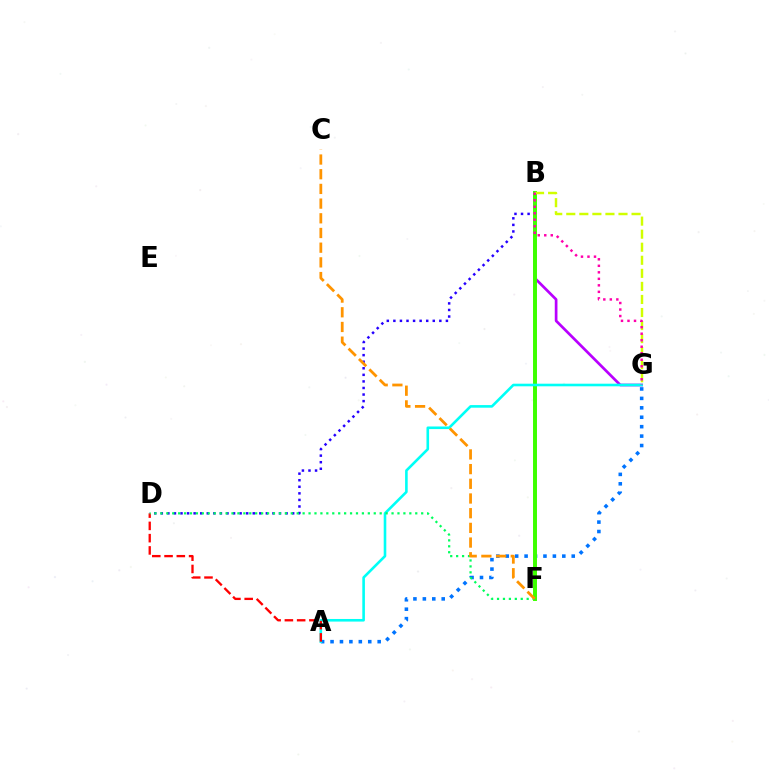{('B', 'D'): [{'color': '#2500ff', 'line_style': 'dotted', 'thickness': 1.78}], ('A', 'G'): [{'color': '#0074ff', 'line_style': 'dotted', 'thickness': 2.56}, {'color': '#00fff6', 'line_style': 'solid', 'thickness': 1.88}], ('B', 'G'): [{'color': '#b900ff', 'line_style': 'solid', 'thickness': 1.94}, {'color': '#d1ff00', 'line_style': 'dashed', 'thickness': 1.77}, {'color': '#ff00ac', 'line_style': 'dotted', 'thickness': 1.77}], ('B', 'F'): [{'color': '#3dff00', 'line_style': 'solid', 'thickness': 2.85}], ('A', 'D'): [{'color': '#ff0000', 'line_style': 'dashed', 'thickness': 1.67}], ('D', 'F'): [{'color': '#00ff5c', 'line_style': 'dotted', 'thickness': 1.61}], ('C', 'F'): [{'color': '#ff9400', 'line_style': 'dashed', 'thickness': 2.0}]}